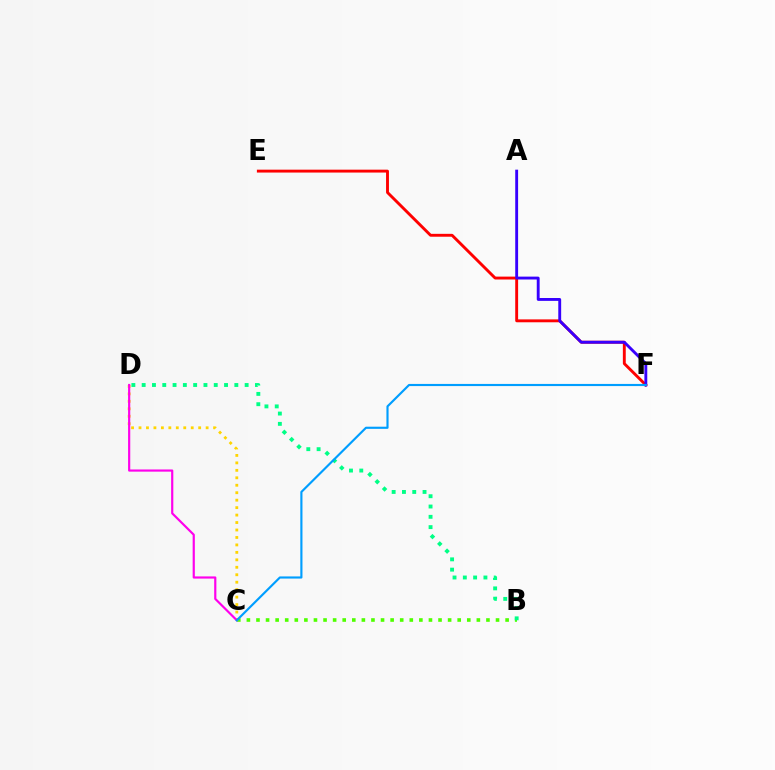{('E', 'F'): [{'color': '#ff0000', 'line_style': 'solid', 'thickness': 2.08}], ('B', 'C'): [{'color': '#4fff00', 'line_style': 'dotted', 'thickness': 2.6}], ('C', 'D'): [{'color': '#ffd500', 'line_style': 'dotted', 'thickness': 2.03}, {'color': '#ff00ed', 'line_style': 'solid', 'thickness': 1.57}], ('B', 'D'): [{'color': '#00ff86', 'line_style': 'dotted', 'thickness': 2.8}], ('A', 'F'): [{'color': '#3700ff', 'line_style': 'solid', 'thickness': 2.07}], ('C', 'F'): [{'color': '#009eff', 'line_style': 'solid', 'thickness': 1.55}]}